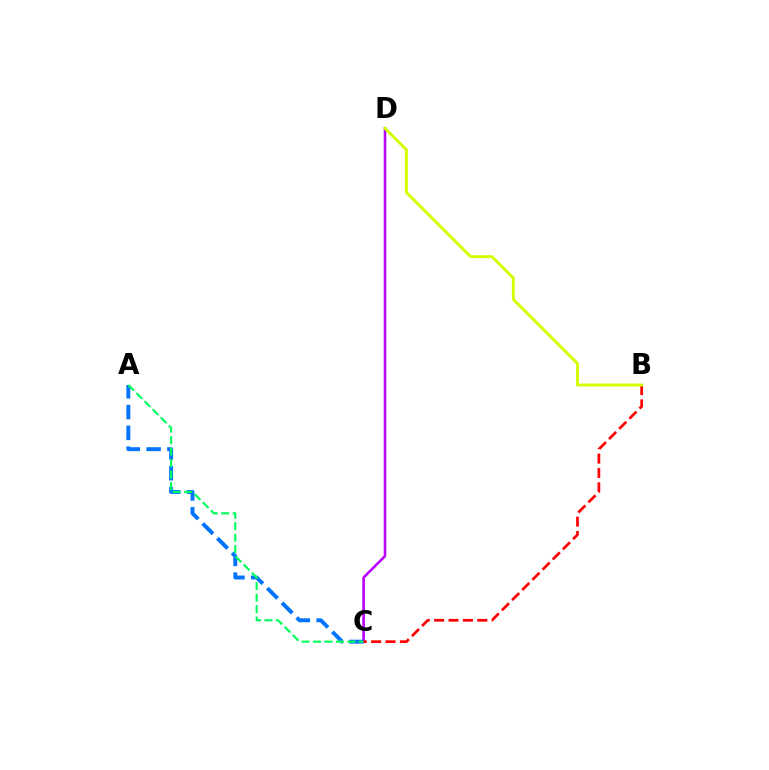{('C', 'D'): [{'color': '#b900ff', 'line_style': 'solid', 'thickness': 1.87}], ('A', 'C'): [{'color': '#0074ff', 'line_style': 'dashed', 'thickness': 2.82}, {'color': '#00ff5c', 'line_style': 'dashed', 'thickness': 1.56}], ('B', 'C'): [{'color': '#ff0000', 'line_style': 'dashed', 'thickness': 1.95}], ('B', 'D'): [{'color': '#d1ff00', 'line_style': 'solid', 'thickness': 2.11}]}